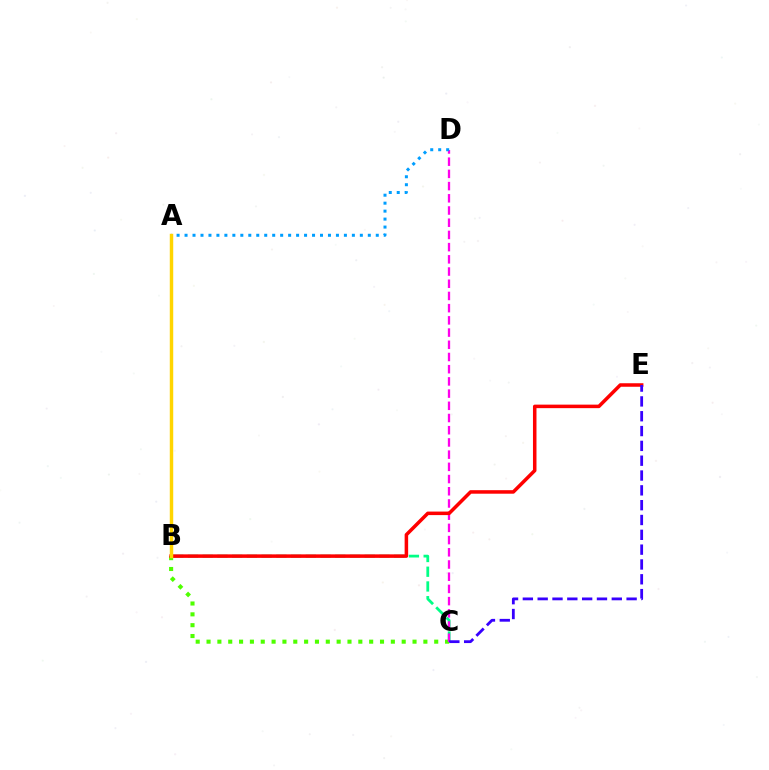{('B', 'C'): [{'color': '#4fff00', 'line_style': 'dotted', 'thickness': 2.95}, {'color': '#00ff86', 'line_style': 'dashed', 'thickness': 2.0}], ('C', 'D'): [{'color': '#ff00ed', 'line_style': 'dashed', 'thickness': 1.66}], ('B', 'E'): [{'color': '#ff0000', 'line_style': 'solid', 'thickness': 2.53}], ('A', 'D'): [{'color': '#009eff', 'line_style': 'dotted', 'thickness': 2.16}], ('A', 'B'): [{'color': '#ffd500', 'line_style': 'solid', 'thickness': 2.48}], ('C', 'E'): [{'color': '#3700ff', 'line_style': 'dashed', 'thickness': 2.01}]}